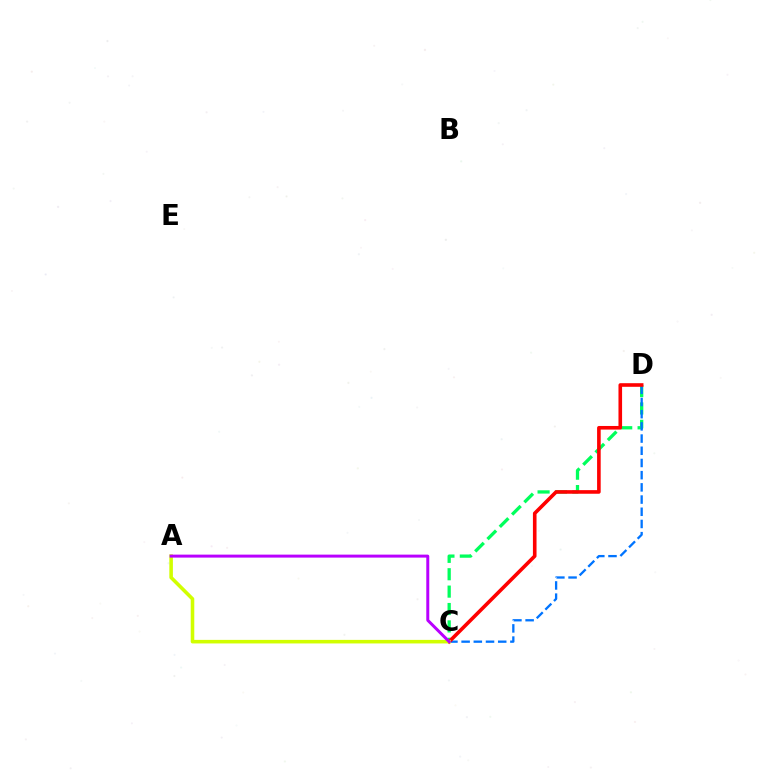{('C', 'D'): [{'color': '#00ff5c', 'line_style': 'dashed', 'thickness': 2.36}, {'color': '#0074ff', 'line_style': 'dashed', 'thickness': 1.66}, {'color': '#ff0000', 'line_style': 'solid', 'thickness': 2.6}], ('A', 'C'): [{'color': '#d1ff00', 'line_style': 'solid', 'thickness': 2.57}, {'color': '#b900ff', 'line_style': 'solid', 'thickness': 2.15}]}